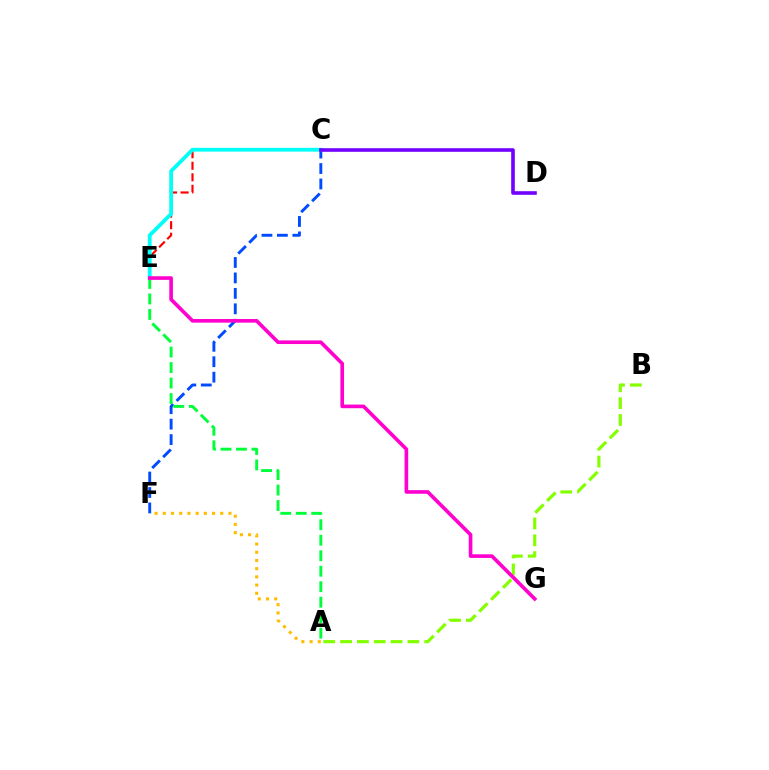{('C', 'F'): [{'color': '#004bff', 'line_style': 'dashed', 'thickness': 2.1}], ('A', 'F'): [{'color': '#ffbd00', 'line_style': 'dotted', 'thickness': 2.23}], ('C', 'E'): [{'color': '#ff0000', 'line_style': 'dashed', 'thickness': 1.57}, {'color': '#00fff6', 'line_style': 'solid', 'thickness': 2.74}], ('A', 'B'): [{'color': '#84ff00', 'line_style': 'dashed', 'thickness': 2.29}], ('A', 'E'): [{'color': '#00ff39', 'line_style': 'dashed', 'thickness': 2.1}], ('E', 'G'): [{'color': '#ff00cf', 'line_style': 'solid', 'thickness': 2.62}], ('C', 'D'): [{'color': '#7200ff', 'line_style': 'solid', 'thickness': 2.6}]}